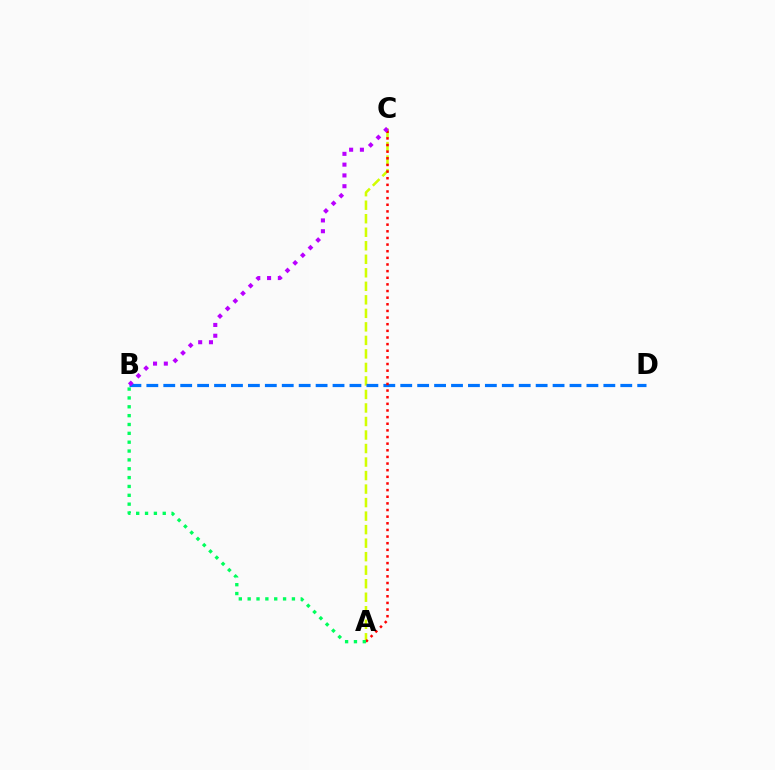{('A', 'C'): [{'color': '#d1ff00', 'line_style': 'dashed', 'thickness': 1.84}, {'color': '#ff0000', 'line_style': 'dotted', 'thickness': 1.8}], ('B', 'D'): [{'color': '#0074ff', 'line_style': 'dashed', 'thickness': 2.3}], ('B', 'C'): [{'color': '#b900ff', 'line_style': 'dotted', 'thickness': 2.93}], ('A', 'B'): [{'color': '#00ff5c', 'line_style': 'dotted', 'thickness': 2.4}]}